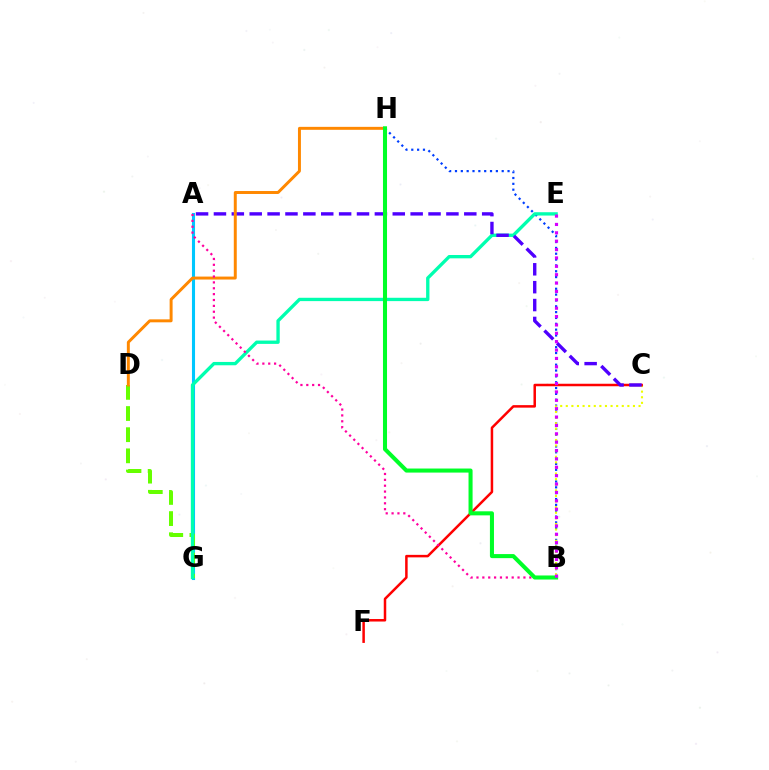{('B', 'H'): [{'color': '#003fff', 'line_style': 'dotted', 'thickness': 1.59}, {'color': '#00ff27', 'line_style': 'solid', 'thickness': 2.92}], ('A', 'G'): [{'color': '#00c7ff', 'line_style': 'solid', 'thickness': 2.22}], ('B', 'C'): [{'color': '#eeff00', 'line_style': 'dotted', 'thickness': 1.52}], ('D', 'G'): [{'color': '#66ff00', 'line_style': 'dashed', 'thickness': 2.87}], ('E', 'G'): [{'color': '#00ffaf', 'line_style': 'solid', 'thickness': 2.4}], ('C', 'F'): [{'color': '#ff0000', 'line_style': 'solid', 'thickness': 1.8}], ('A', 'C'): [{'color': '#4f00ff', 'line_style': 'dashed', 'thickness': 2.43}], ('D', 'H'): [{'color': '#ff8800', 'line_style': 'solid', 'thickness': 2.13}], ('A', 'B'): [{'color': '#ff00a0', 'line_style': 'dotted', 'thickness': 1.59}], ('B', 'E'): [{'color': '#d600ff', 'line_style': 'dotted', 'thickness': 2.28}]}